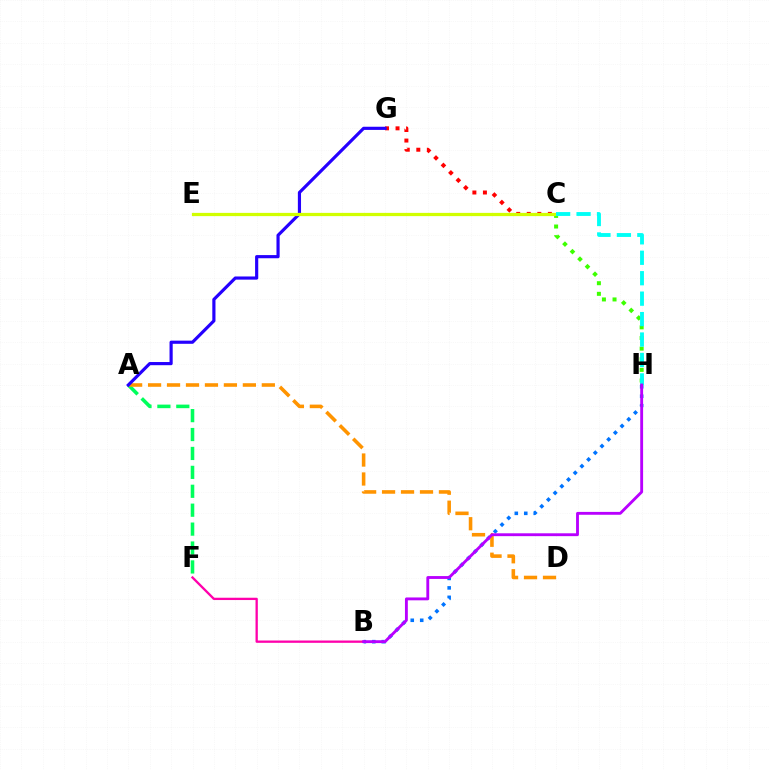{('A', 'F'): [{'color': '#00ff5c', 'line_style': 'dashed', 'thickness': 2.57}], ('B', 'H'): [{'color': '#0074ff', 'line_style': 'dotted', 'thickness': 2.57}, {'color': '#b900ff', 'line_style': 'solid', 'thickness': 2.06}], ('A', 'D'): [{'color': '#ff9400', 'line_style': 'dashed', 'thickness': 2.58}], ('C', 'G'): [{'color': '#ff0000', 'line_style': 'dotted', 'thickness': 2.86}], ('C', 'H'): [{'color': '#3dff00', 'line_style': 'dotted', 'thickness': 2.89}, {'color': '#00fff6', 'line_style': 'dashed', 'thickness': 2.78}], ('B', 'F'): [{'color': '#ff00ac', 'line_style': 'solid', 'thickness': 1.66}], ('A', 'G'): [{'color': '#2500ff', 'line_style': 'solid', 'thickness': 2.28}], ('C', 'E'): [{'color': '#d1ff00', 'line_style': 'solid', 'thickness': 2.33}]}